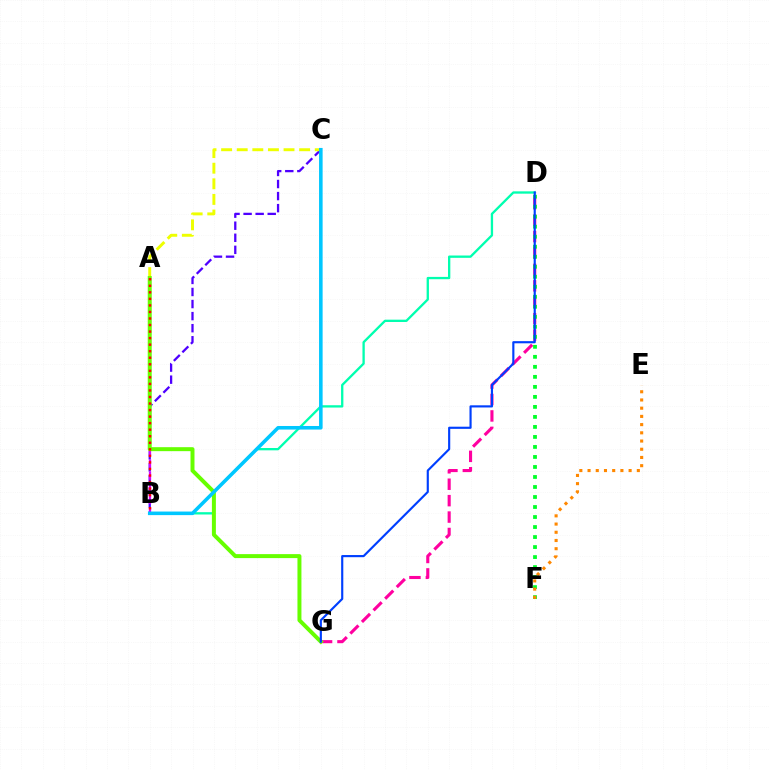{('D', 'G'): [{'color': '#ff00a0', 'line_style': 'dashed', 'thickness': 2.23}, {'color': '#003fff', 'line_style': 'solid', 'thickness': 1.55}], ('B', 'C'): [{'color': '#4f00ff', 'line_style': 'dashed', 'thickness': 1.64}, {'color': '#00c7ff', 'line_style': 'solid', 'thickness': 2.57}], ('B', 'D'): [{'color': '#00ffaf', 'line_style': 'solid', 'thickness': 1.67}], ('A', 'C'): [{'color': '#eeff00', 'line_style': 'dashed', 'thickness': 2.12}], ('A', 'B'): [{'color': '#d600ff', 'line_style': 'dashed', 'thickness': 1.64}, {'color': '#ff0000', 'line_style': 'dotted', 'thickness': 1.78}], ('A', 'G'): [{'color': '#66ff00', 'line_style': 'solid', 'thickness': 2.86}], ('D', 'F'): [{'color': '#00ff27', 'line_style': 'dotted', 'thickness': 2.72}], ('E', 'F'): [{'color': '#ff8800', 'line_style': 'dotted', 'thickness': 2.23}]}